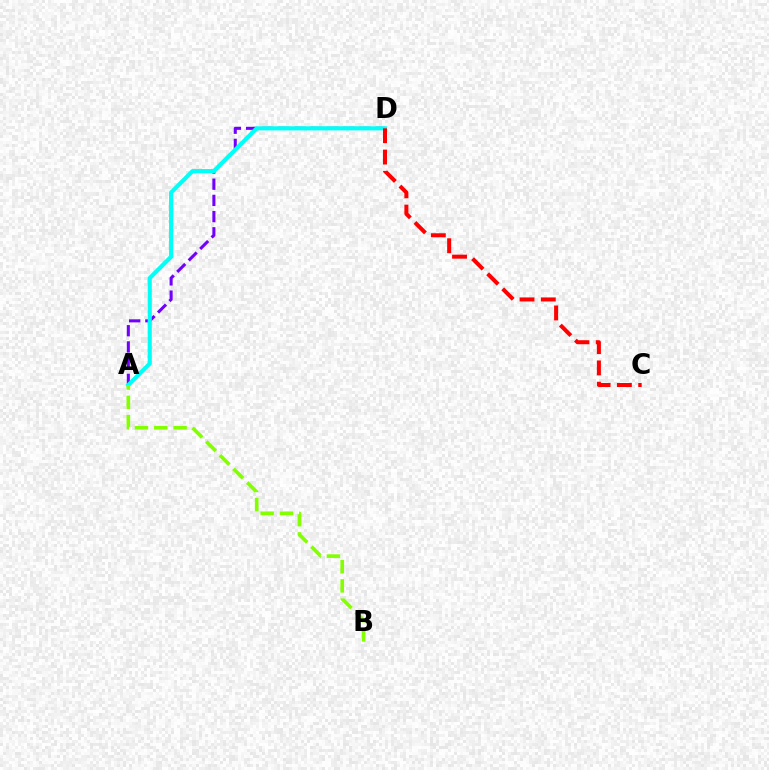{('A', 'D'): [{'color': '#7200ff', 'line_style': 'dashed', 'thickness': 2.2}, {'color': '#00fff6', 'line_style': 'solid', 'thickness': 2.97}], ('C', 'D'): [{'color': '#ff0000', 'line_style': 'dashed', 'thickness': 2.89}], ('A', 'B'): [{'color': '#84ff00', 'line_style': 'dashed', 'thickness': 2.62}]}